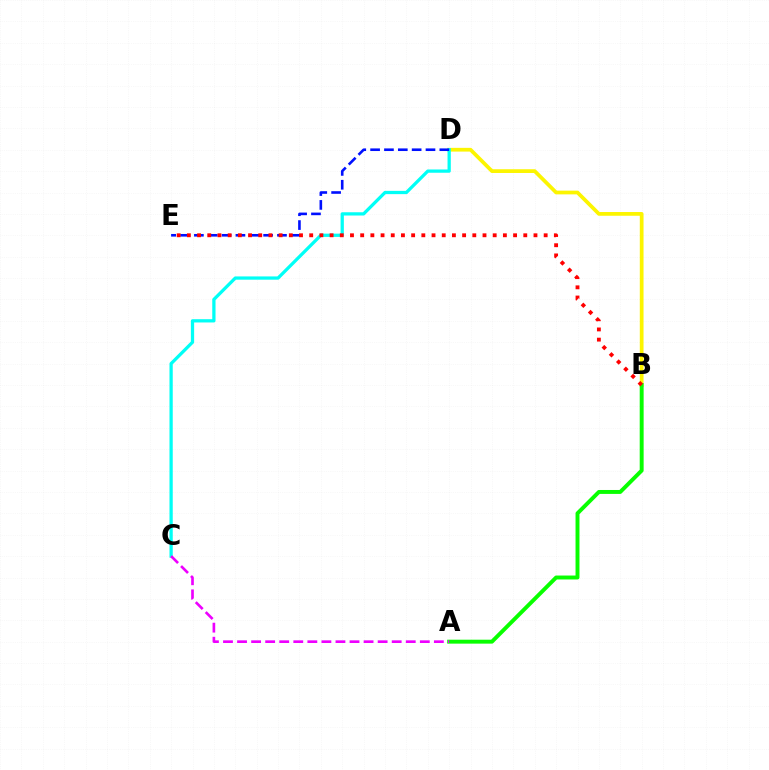{('B', 'D'): [{'color': '#fcf500', 'line_style': 'solid', 'thickness': 2.69}], ('C', 'D'): [{'color': '#00fff6', 'line_style': 'solid', 'thickness': 2.35}], ('A', 'B'): [{'color': '#08ff00', 'line_style': 'solid', 'thickness': 2.83}], ('D', 'E'): [{'color': '#0010ff', 'line_style': 'dashed', 'thickness': 1.88}], ('A', 'C'): [{'color': '#ee00ff', 'line_style': 'dashed', 'thickness': 1.91}], ('B', 'E'): [{'color': '#ff0000', 'line_style': 'dotted', 'thickness': 2.77}]}